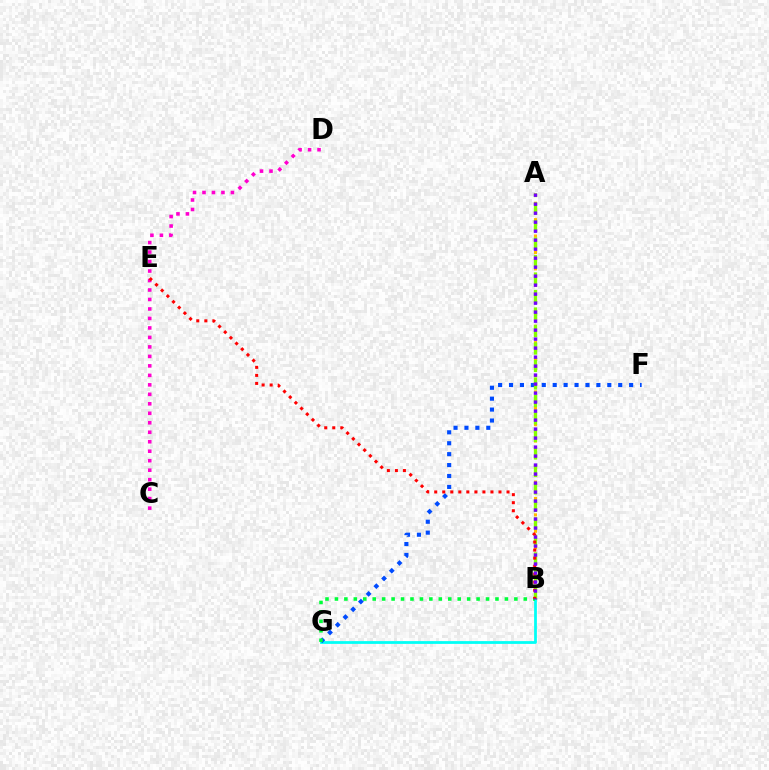{('B', 'G'): [{'color': '#00fff6', 'line_style': 'solid', 'thickness': 1.99}, {'color': '#00ff39', 'line_style': 'dotted', 'thickness': 2.57}], ('F', 'G'): [{'color': '#004bff', 'line_style': 'dotted', 'thickness': 2.97}], ('C', 'D'): [{'color': '#ff00cf', 'line_style': 'dotted', 'thickness': 2.58}], ('A', 'B'): [{'color': '#ffbd00', 'line_style': 'dotted', 'thickness': 2.23}, {'color': '#84ff00', 'line_style': 'dashed', 'thickness': 2.38}, {'color': '#7200ff', 'line_style': 'dotted', 'thickness': 2.44}], ('B', 'E'): [{'color': '#ff0000', 'line_style': 'dotted', 'thickness': 2.18}]}